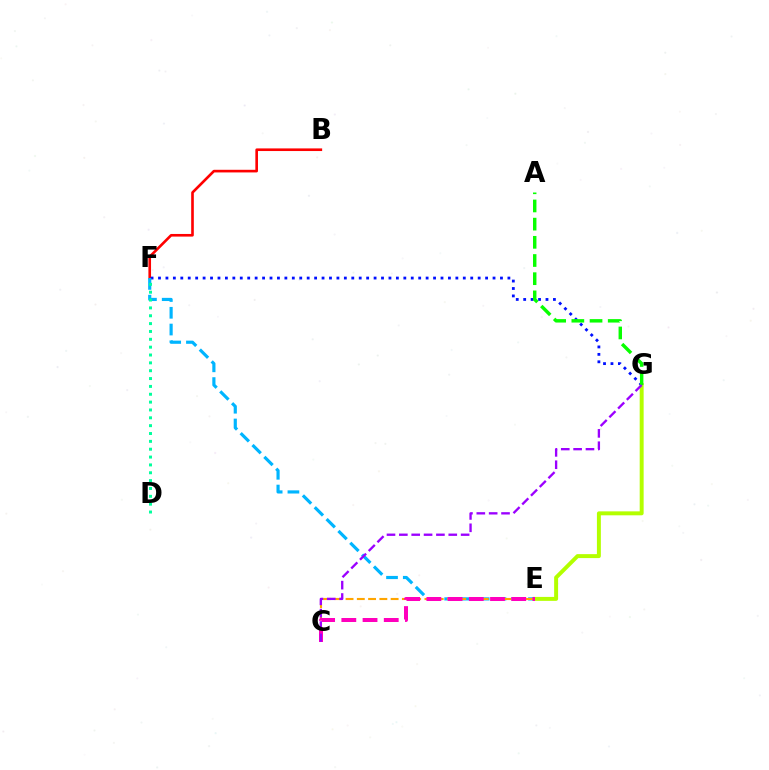{('B', 'F'): [{'color': '#ff0000', 'line_style': 'solid', 'thickness': 1.9}], ('E', 'G'): [{'color': '#b3ff00', 'line_style': 'solid', 'thickness': 2.85}], ('F', 'G'): [{'color': '#0010ff', 'line_style': 'dotted', 'thickness': 2.02}], ('E', 'F'): [{'color': '#00b5ff', 'line_style': 'dashed', 'thickness': 2.28}], ('C', 'E'): [{'color': '#ffa500', 'line_style': 'dashed', 'thickness': 1.53}, {'color': '#ff00bd', 'line_style': 'dashed', 'thickness': 2.88}], ('D', 'F'): [{'color': '#00ff9d', 'line_style': 'dotted', 'thickness': 2.13}], ('A', 'G'): [{'color': '#08ff00', 'line_style': 'dashed', 'thickness': 2.47}], ('C', 'G'): [{'color': '#9b00ff', 'line_style': 'dashed', 'thickness': 1.68}]}